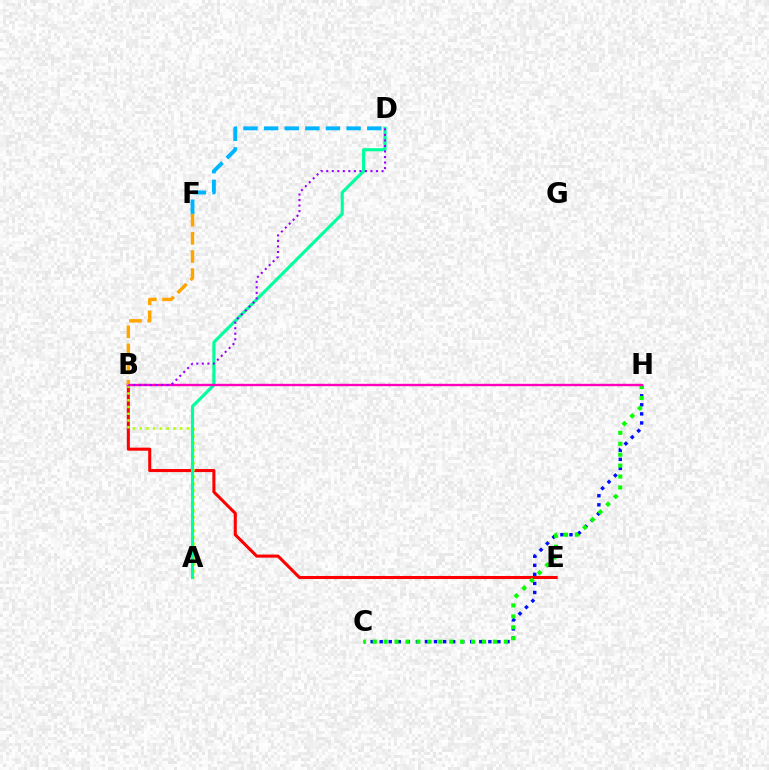{('C', 'H'): [{'color': '#0010ff', 'line_style': 'dotted', 'thickness': 2.46}, {'color': '#08ff00', 'line_style': 'dotted', 'thickness': 2.97}], ('B', 'E'): [{'color': '#ff0000', 'line_style': 'solid', 'thickness': 2.2}], ('A', 'B'): [{'color': '#b3ff00', 'line_style': 'dotted', 'thickness': 1.83}], ('A', 'D'): [{'color': '#00ff9d', 'line_style': 'solid', 'thickness': 2.25}], ('D', 'F'): [{'color': '#00b5ff', 'line_style': 'dashed', 'thickness': 2.8}], ('B', 'H'): [{'color': '#ff00bd', 'line_style': 'solid', 'thickness': 1.71}], ('B', 'F'): [{'color': '#ffa500', 'line_style': 'dashed', 'thickness': 2.46}], ('B', 'D'): [{'color': '#9b00ff', 'line_style': 'dotted', 'thickness': 1.5}]}